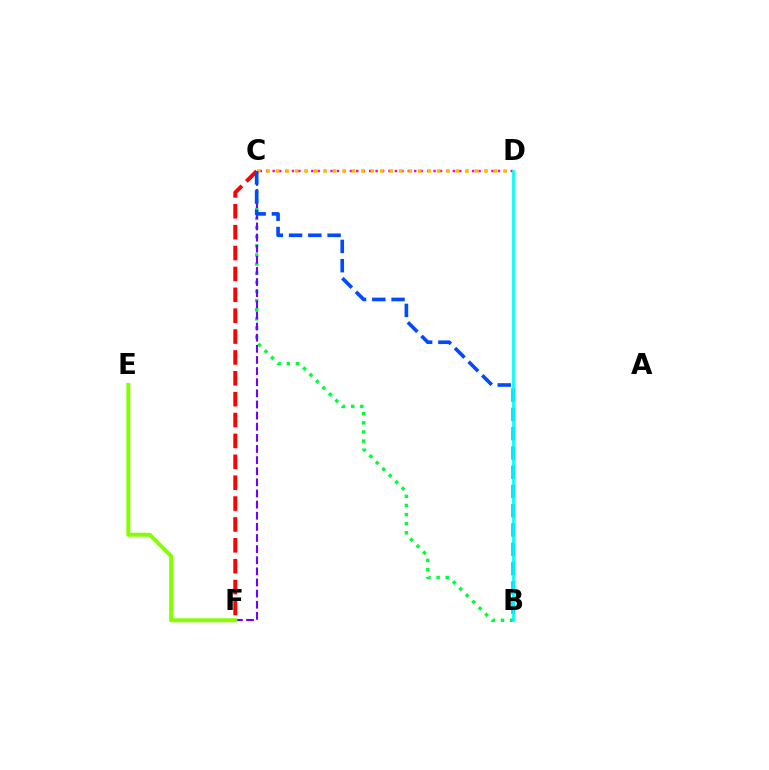{('C', 'F'): [{'color': '#ff0000', 'line_style': 'dashed', 'thickness': 2.84}, {'color': '#7200ff', 'line_style': 'dashed', 'thickness': 1.51}], ('C', 'D'): [{'color': '#ff00cf', 'line_style': 'dotted', 'thickness': 1.75}, {'color': '#ffbd00', 'line_style': 'dotted', 'thickness': 2.57}], ('B', 'C'): [{'color': '#00ff39', 'line_style': 'dotted', 'thickness': 2.48}, {'color': '#004bff', 'line_style': 'dashed', 'thickness': 2.62}], ('E', 'F'): [{'color': '#84ff00', 'line_style': 'solid', 'thickness': 2.87}], ('B', 'D'): [{'color': '#00fff6', 'line_style': 'solid', 'thickness': 1.96}]}